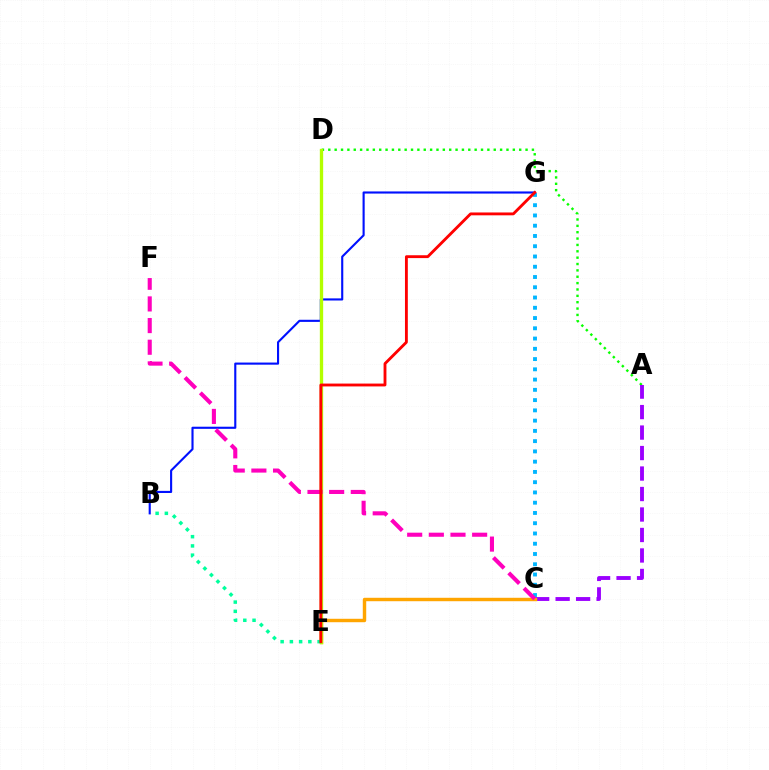{('A', 'D'): [{'color': '#08ff00', 'line_style': 'dotted', 'thickness': 1.73}], ('A', 'C'): [{'color': '#9b00ff', 'line_style': 'dashed', 'thickness': 2.78}], ('C', 'G'): [{'color': '#00b5ff', 'line_style': 'dotted', 'thickness': 2.79}], ('C', 'E'): [{'color': '#ffa500', 'line_style': 'solid', 'thickness': 2.46}], ('B', 'G'): [{'color': '#0010ff', 'line_style': 'solid', 'thickness': 1.53}], ('D', 'E'): [{'color': '#b3ff00', 'line_style': 'solid', 'thickness': 2.39}], ('B', 'E'): [{'color': '#00ff9d', 'line_style': 'dotted', 'thickness': 2.51}], ('C', 'F'): [{'color': '#ff00bd', 'line_style': 'dashed', 'thickness': 2.94}], ('E', 'G'): [{'color': '#ff0000', 'line_style': 'solid', 'thickness': 2.05}]}